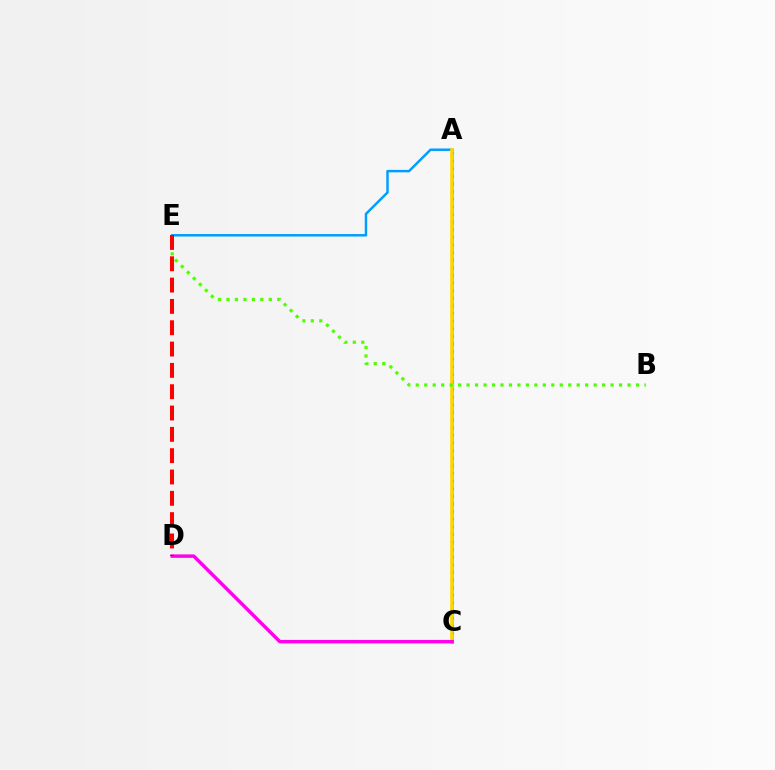{('A', 'C'): [{'color': '#00ff86', 'line_style': 'solid', 'thickness': 2.25}, {'color': '#3700ff', 'line_style': 'dotted', 'thickness': 2.07}, {'color': '#ffd500', 'line_style': 'solid', 'thickness': 2.59}], ('A', 'E'): [{'color': '#009eff', 'line_style': 'solid', 'thickness': 1.78}], ('C', 'D'): [{'color': '#ff00ed', 'line_style': 'solid', 'thickness': 2.47}], ('B', 'E'): [{'color': '#4fff00', 'line_style': 'dotted', 'thickness': 2.3}], ('D', 'E'): [{'color': '#ff0000', 'line_style': 'dashed', 'thickness': 2.9}]}